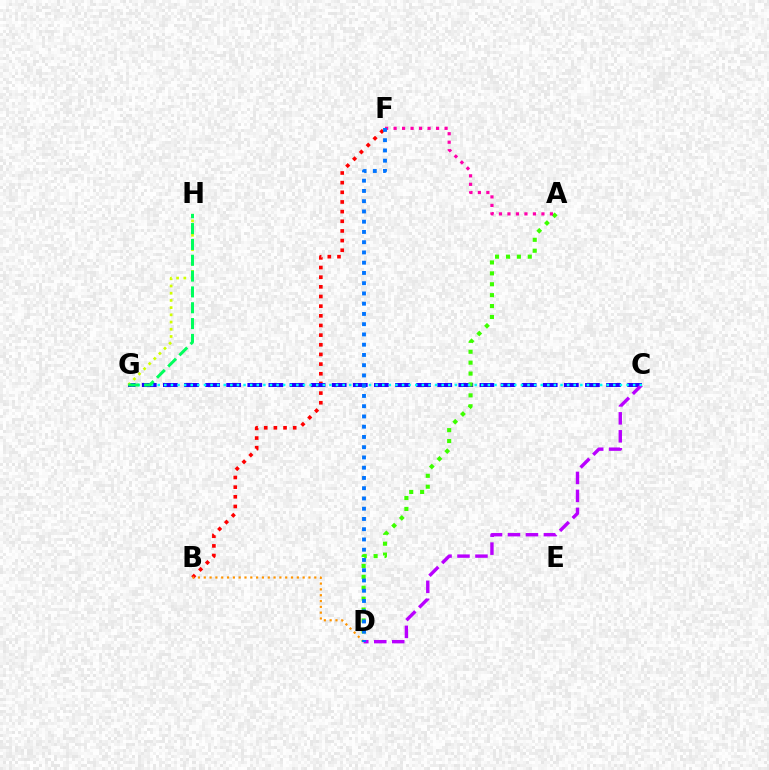{('B', 'F'): [{'color': '#ff0000', 'line_style': 'dotted', 'thickness': 2.62}], ('C', 'G'): [{'color': '#2500ff', 'line_style': 'dashed', 'thickness': 2.87}, {'color': '#00fff6', 'line_style': 'dotted', 'thickness': 1.79}], ('G', 'H'): [{'color': '#d1ff00', 'line_style': 'dotted', 'thickness': 1.96}, {'color': '#00ff5c', 'line_style': 'dashed', 'thickness': 2.15}], ('B', 'D'): [{'color': '#ff9400', 'line_style': 'dotted', 'thickness': 1.58}], ('A', 'D'): [{'color': '#3dff00', 'line_style': 'dotted', 'thickness': 2.96}], ('A', 'F'): [{'color': '#ff00ac', 'line_style': 'dotted', 'thickness': 2.31}], ('C', 'D'): [{'color': '#b900ff', 'line_style': 'dashed', 'thickness': 2.44}], ('D', 'F'): [{'color': '#0074ff', 'line_style': 'dotted', 'thickness': 2.79}]}